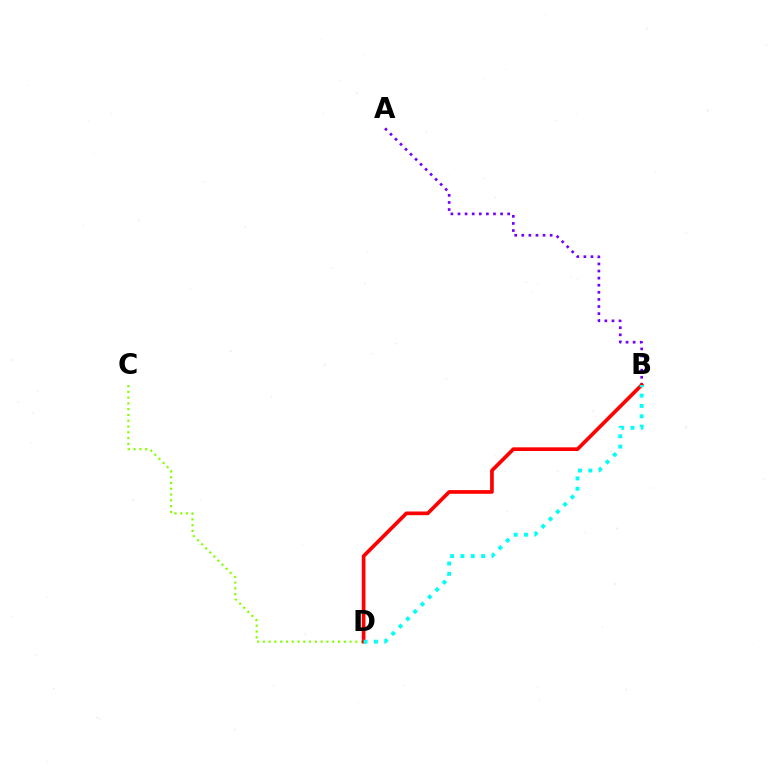{('A', 'B'): [{'color': '#7200ff', 'line_style': 'dotted', 'thickness': 1.93}], ('C', 'D'): [{'color': '#84ff00', 'line_style': 'dotted', 'thickness': 1.57}], ('B', 'D'): [{'color': '#ff0000', 'line_style': 'solid', 'thickness': 2.65}, {'color': '#00fff6', 'line_style': 'dotted', 'thickness': 2.81}]}